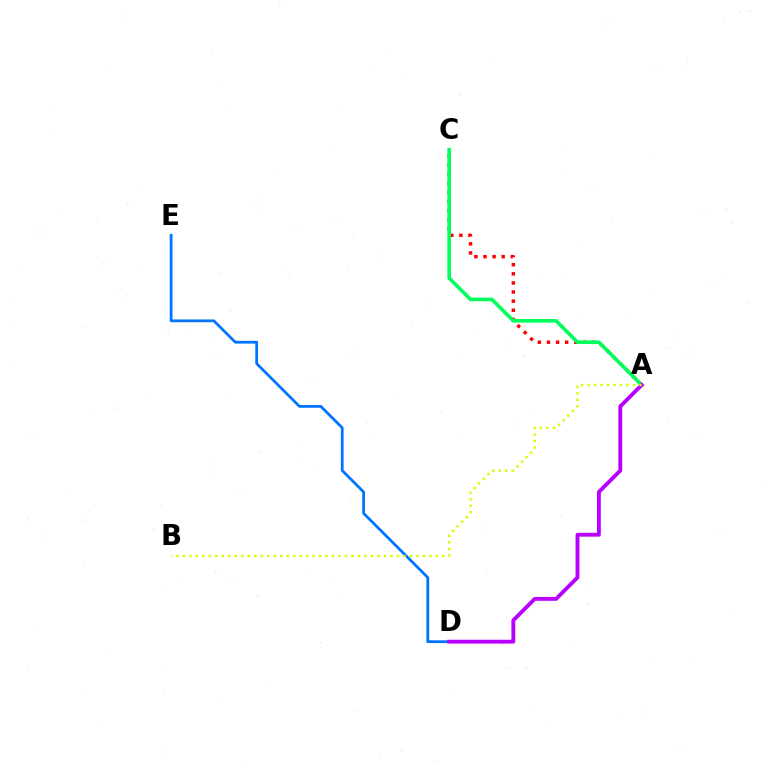{('A', 'C'): [{'color': '#ff0000', 'line_style': 'dotted', 'thickness': 2.47}, {'color': '#00ff5c', 'line_style': 'solid', 'thickness': 2.61}], ('D', 'E'): [{'color': '#0074ff', 'line_style': 'solid', 'thickness': 1.99}], ('A', 'D'): [{'color': '#b900ff', 'line_style': 'solid', 'thickness': 2.78}], ('A', 'B'): [{'color': '#d1ff00', 'line_style': 'dotted', 'thickness': 1.76}]}